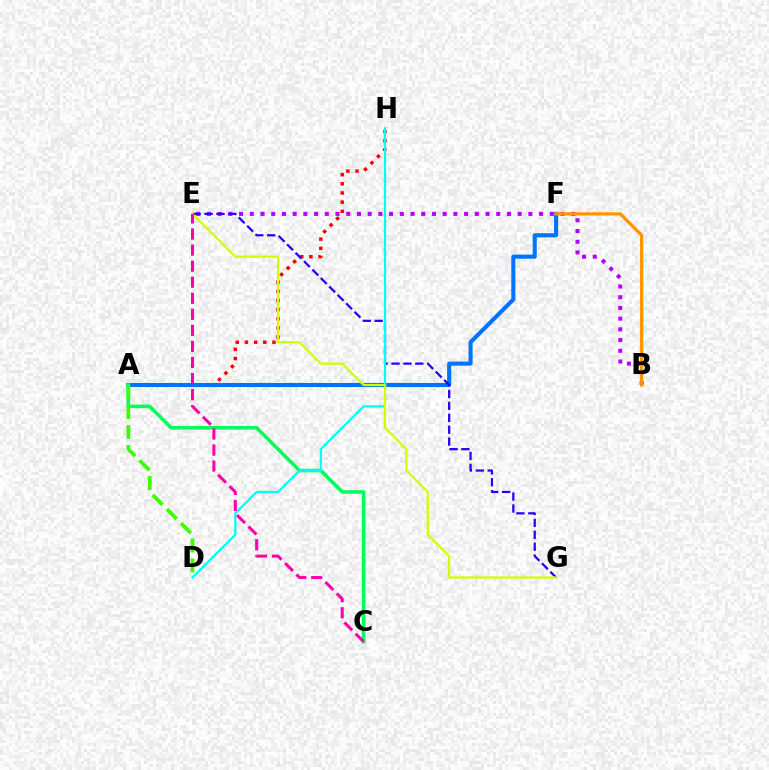{('A', 'H'): [{'color': '#ff0000', 'line_style': 'dotted', 'thickness': 2.49}], ('A', 'F'): [{'color': '#0074ff', 'line_style': 'solid', 'thickness': 2.95}], ('B', 'E'): [{'color': '#b900ff', 'line_style': 'dotted', 'thickness': 2.91}], ('E', 'G'): [{'color': '#2500ff', 'line_style': 'dashed', 'thickness': 1.62}, {'color': '#d1ff00', 'line_style': 'solid', 'thickness': 1.61}], ('B', 'F'): [{'color': '#ff9400', 'line_style': 'solid', 'thickness': 2.33}], ('A', 'C'): [{'color': '#00ff5c', 'line_style': 'solid', 'thickness': 2.58}], ('D', 'H'): [{'color': '#00fff6', 'line_style': 'solid', 'thickness': 1.61}], ('A', 'D'): [{'color': '#3dff00', 'line_style': 'dashed', 'thickness': 2.72}], ('C', 'E'): [{'color': '#ff00ac', 'line_style': 'dashed', 'thickness': 2.18}]}